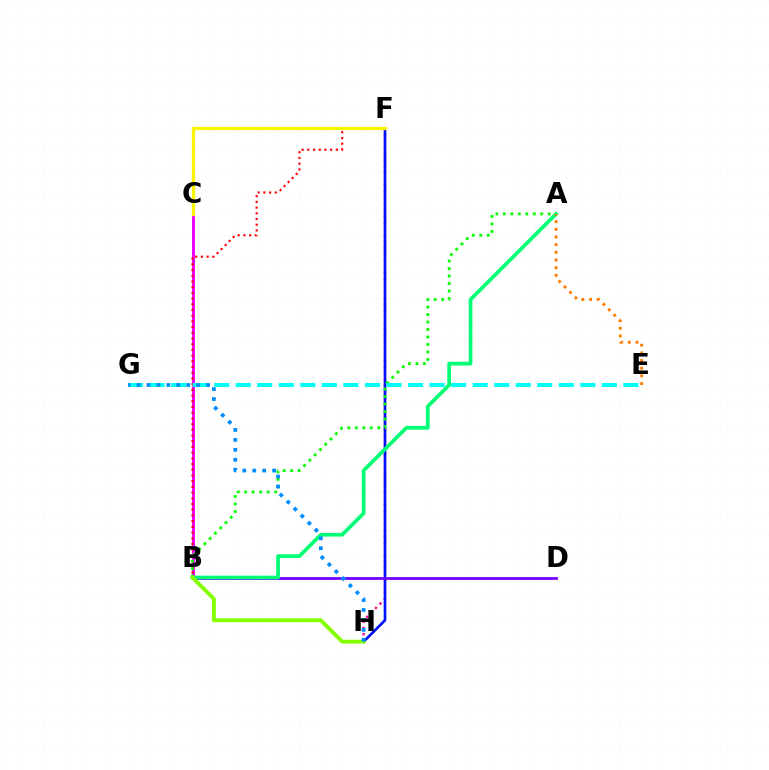{('F', 'H'): [{'color': '#ff0094', 'line_style': 'dotted', 'thickness': 1.7}, {'color': '#0010ff', 'line_style': 'solid', 'thickness': 1.91}], ('B', 'C'): [{'color': '#ee00ff', 'line_style': 'solid', 'thickness': 2.12}], ('B', 'F'): [{'color': '#ff0000', 'line_style': 'dotted', 'thickness': 1.55}], ('A', 'B'): [{'color': '#08ff00', 'line_style': 'dotted', 'thickness': 2.03}, {'color': '#00ff74', 'line_style': 'solid', 'thickness': 2.67}], ('B', 'D'): [{'color': '#7200ff', 'line_style': 'solid', 'thickness': 2.0}], ('C', 'F'): [{'color': '#fcf500', 'line_style': 'solid', 'thickness': 2.35}], ('E', 'G'): [{'color': '#00fff6', 'line_style': 'dashed', 'thickness': 2.93}], ('A', 'E'): [{'color': '#ff7c00', 'line_style': 'dotted', 'thickness': 2.08}], ('B', 'H'): [{'color': '#84ff00', 'line_style': 'solid', 'thickness': 2.77}], ('G', 'H'): [{'color': '#008cff', 'line_style': 'dotted', 'thickness': 2.7}]}